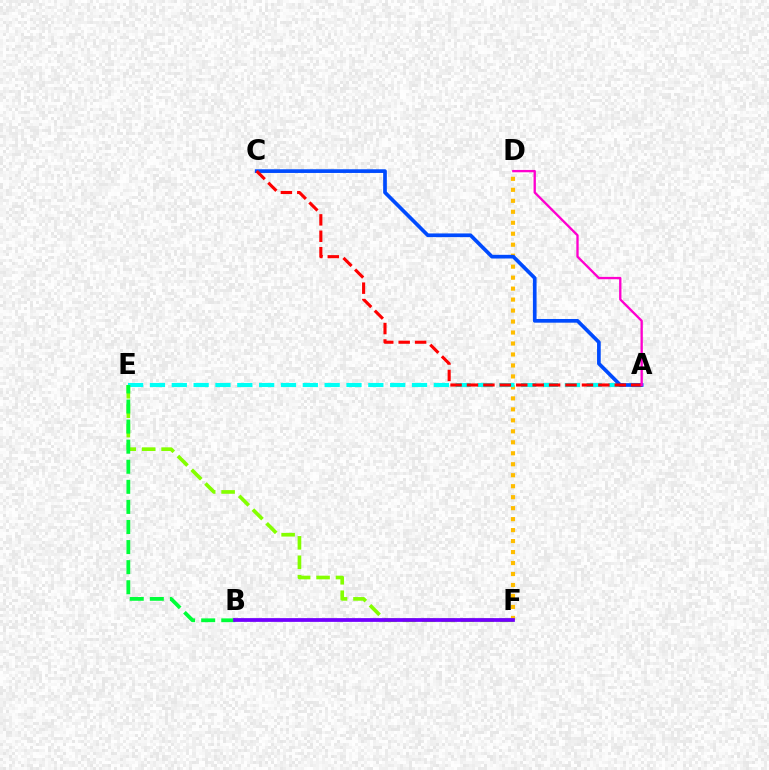{('D', 'F'): [{'color': '#ffbd00', 'line_style': 'dotted', 'thickness': 2.98}], ('A', 'E'): [{'color': '#00fff6', 'line_style': 'dashed', 'thickness': 2.97}], ('A', 'C'): [{'color': '#004bff', 'line_style': 'solid', 'thickness': 2.65}, {'color': '#ff0000', 'line_style': 'dashed', 'thickness': 2.23}], ('E', 'F'): [{'color': '#84ff00', 'line_style': 'dashed', 'thickness': 2.64}], ('B', 'E'): [{'color': '#00ff39', 'line_style': 'dashed', 'thickness': 2.73}], ('B', 'F'): [{'color': '#7200ff', 'line_style': 'solid', 'thickness': 2.71}], ('A', 'D'): [{'color': '#ff00cf', 'line_style': 'solid', 'thickness': 1.68}]}